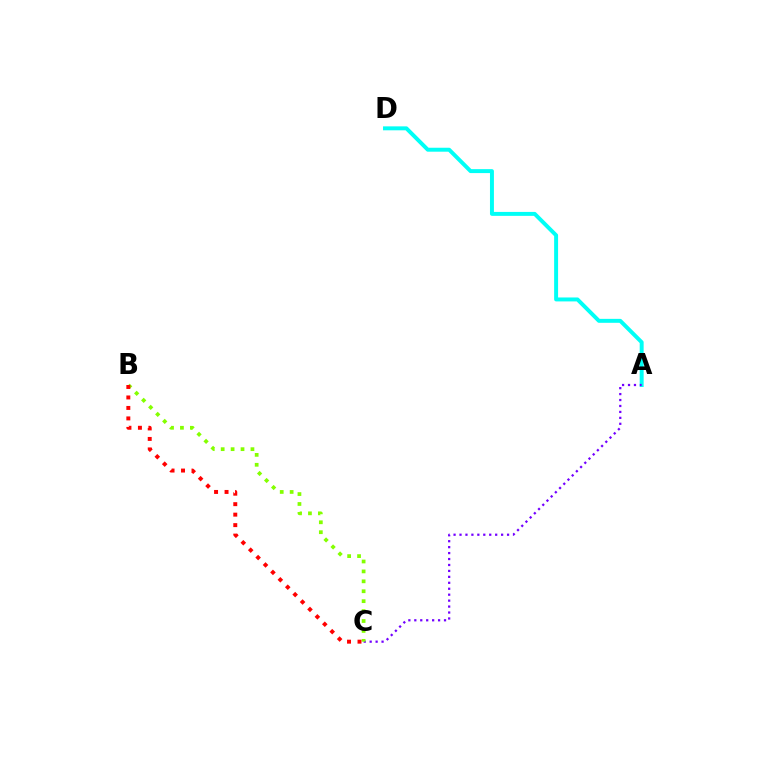{('A', 'D'): [{'color': '#00fff6', 'line_style': 'solid', 'thickness': 2.84}], ('A', 'C'): [{'color': '#7200ff', 'line_style': 'dotted', 'thickness': 1.61}], ('B', 'C'): [{'color': '#84ff00', 'line_style': 'dotted', 'thickness': 2.7}, {'color': '#ff0000', 'line_style': 'dotted', 'thickness': 2.85}]}